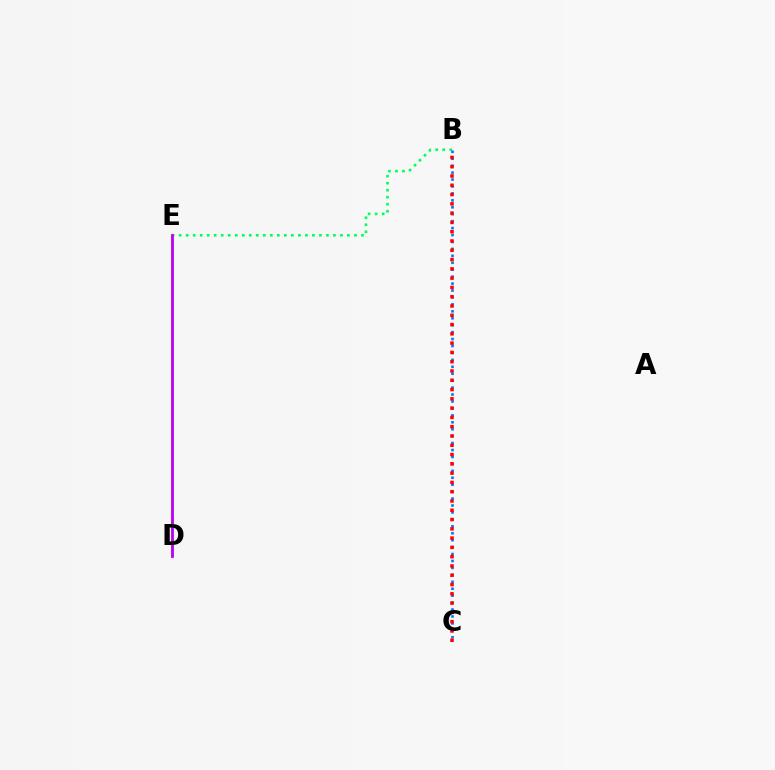{('B', 'E'): [{'color': '#00ff5c', 'line_style': 'dotted', 'thickness': 1.91}], ('B', 'C'): [{'color': '#0074ff', 'line_style': 'dotted', 'thickness': 1.88}, {'color': '#ff0000', 'line_style': 'dotted', 'thickness': 2.52}], ('D', 'E'): [{'color': '#d1ff00', 'line_style': 'solid', 'thickness': 1.65}, {'color': '#b900ff', 'line_style': 'solid', 'thickness': 2.03}]}